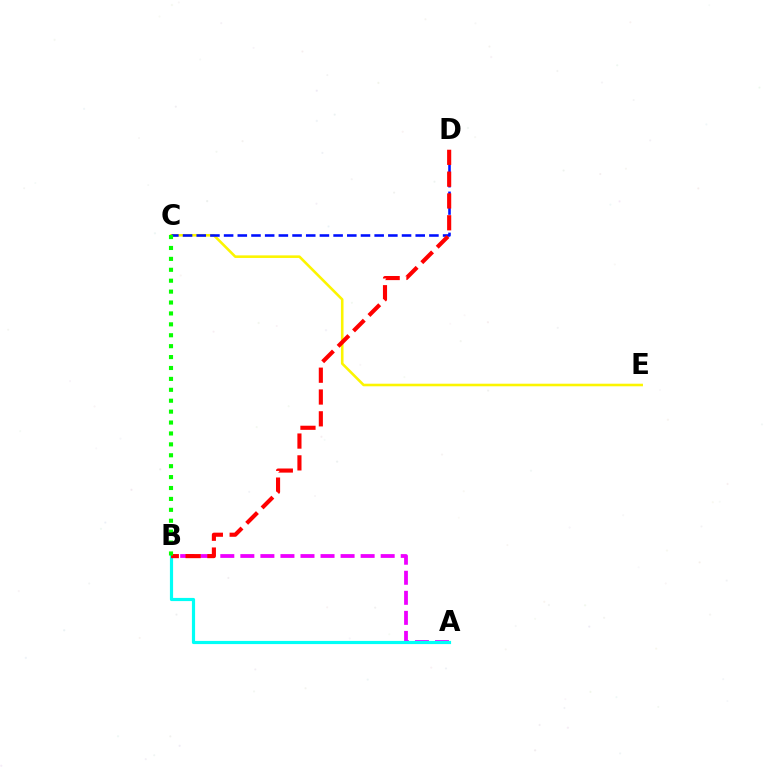{('A', 'B'): [{'color': '#ee00ff', 'line_style': 'dashed', 'thickness': 2.72}, {'color': '#00fff6', 'line_style': 'solid', 'thickness': 2.29}], ('C', 'E'): [{'color': '#fcf500', 'line_style': 'solid', 'thickness': 1.86}], ('C', 'D'): [{'color': '#0010ff', 'line_style': 'dashed', 'thickness': 1.86}], ('B', 'D'): [{'color': '#ff0000', 'line_style': 'dashed', 'thickness': 2.96}], ('B', 'C'): [{'color': '#08ff00', 'line_style': 'dotted', 'thickness': 2.96}]}